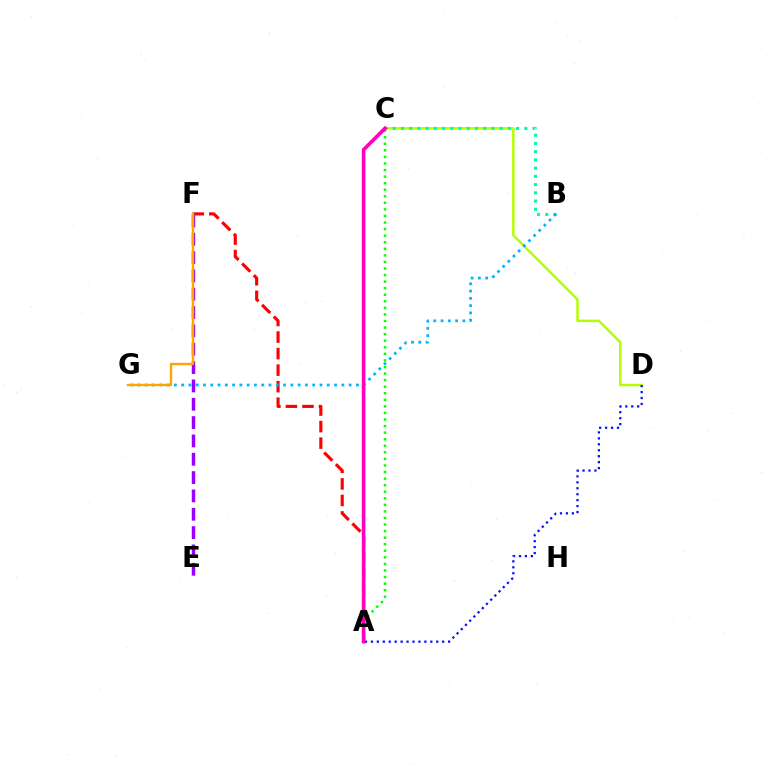{('C', 'D'): [{'color': '#b3ff00', 'line_style': 'solid', 'thickness': 1.78}], ('A', 'C'): [{'color': '#08ff00', 'line_style': 'dotted', 'thickness': 1.78}, {'color': '#ff00bd', 'line_style': 'solid', 'thickness': 2.61}], ('A', 'F'): [{'color': '#ff0000', 'line_style': 'dashed', 'thickness': 2.25}], ('B', 'C'): [{'color': '#00ff9d', 'line_style': 'dotted', 'thickness': 2.23}], ('A', 'D'): [{'color': '#0010ff', 'line_style': 'dotted', 'thickness': 1.61}], ('B', 'G'): [{'color': '#00b5ff', 'line_style': 'dotted', 'thickness': 1.98}], ('E', 'F'): [{'color': '#9b00ff', 'line_style': 'dashed', 'thickness': 2.49}], ('F', 'G'): [{'color': '#ffa500', 'line_style': 'solid', 'thickness': 1.74}]}